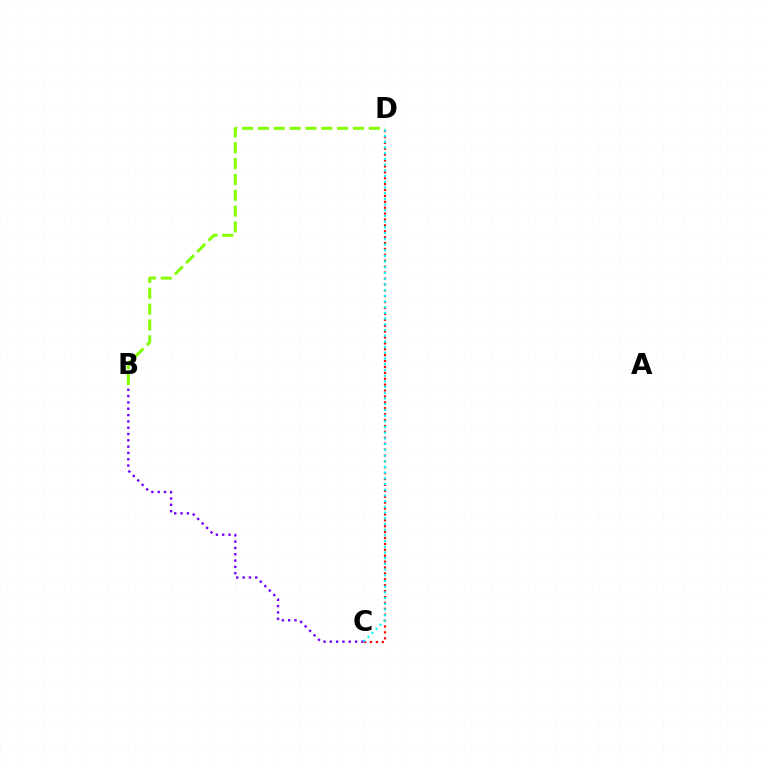{('B', 'D'): [{'color': '#84ff00', 'line_style': 'dashed', 'thickness': 2.15}], ('C', 'D'): [{'color': '#ff0000', 'line_style': 'dotted', 'thickness': 1.6}, {'color': '#00fff6', 'line_style': 'dotted', 'thickness': 1.55}], ('B', 'C'): [{'color': '#7200ff', 'line_style': 'dotted', 'thickness': 1.72}]}